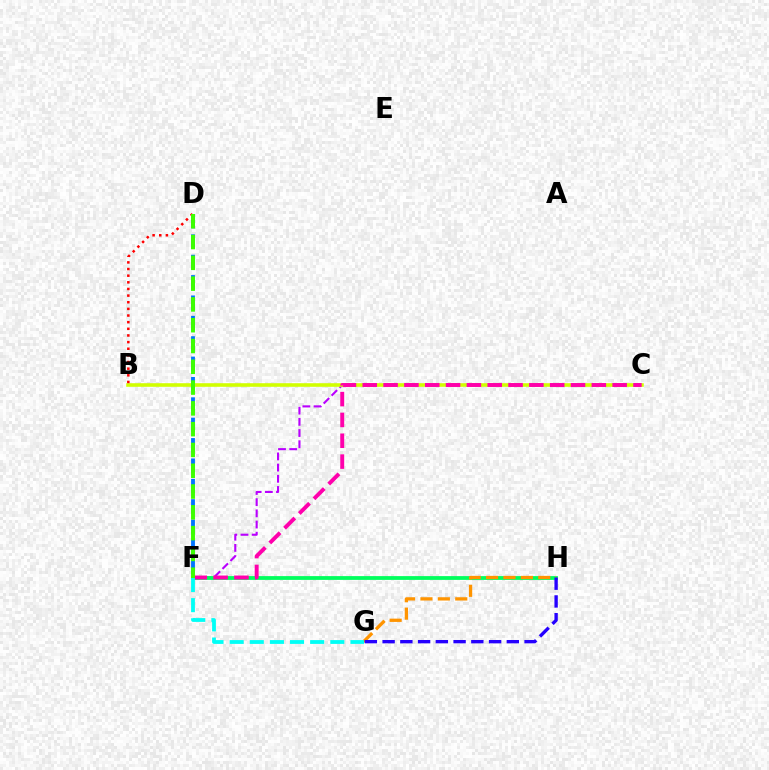{('C', 'F'): [{'color': '#b900ff', 'line_style': 'dashed', 'thickness': 1.52}, {'color': '#ff00ac', 'line_style': 'dashed', 'thickness': 2.83}], ('B', 'C'): [{'color': '#d1ff00', 'line_style': 'solid', 'thickness': 2.58}], ('F', 'H'): [{'color': '#00ff5c', 'line_style': 'solid', 'thickness': 2.72}], ('D', 'F'): [{'color': '#0074ff', 'line_style': 'dashed', 'thickness': 2.77}, {'color': '#3dff00', 'line_style': 'dashed', 'thickness': 2.82}], ('G', 'H'): [{'color': '#ff9400', 'line_style': 'dashed', 'thickness': 2.36}, {'color': '#2500ff', 'line_style': 'dashed', 'thickness': 2.41}], ('B', 'D'): [{'color': '#ff0000', 'line_style': 'dotted', 'thickness': 1.8}], ('F', 'G'): [{'color': '#00fff6', 'line_style': 'dashed', 'thickness': 2.73}]}